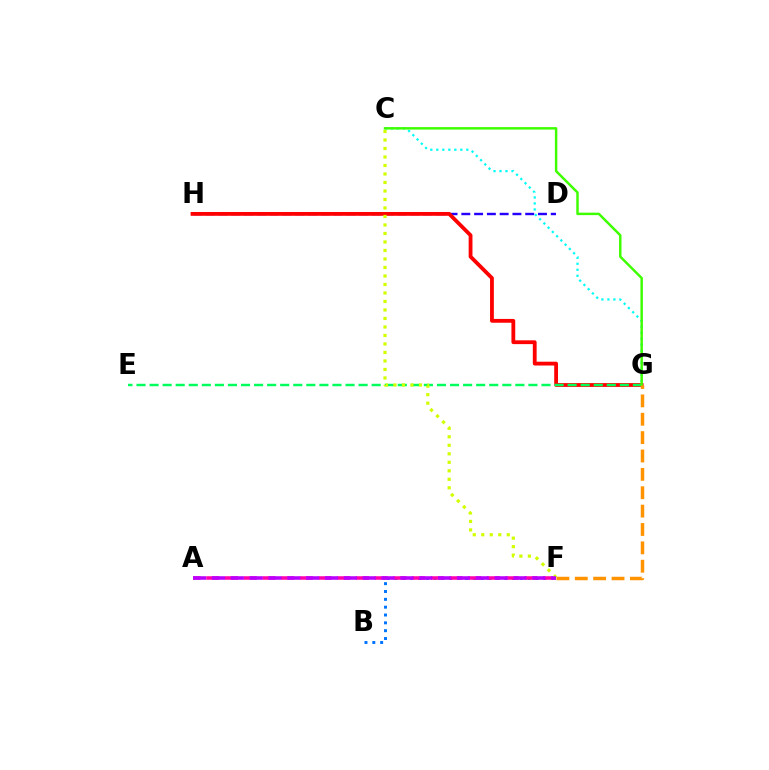{('B', 'F'): [{'color': '#0074ff', 'line_style': 'dotted', 'thickness': 2.13}], ('C', 'G'): [{'color': '#00fff6', 'line_style': 'dotted', 'thickness': 1.63}, {'color': '#3dff00', 'line_style': 'solid', 'thickness': 1.77}], ('D', 'H'): [{'color': '#2500ff', 'line_style': 'dashed', 'thickness': 1.74}], ('G', 'H'): [{'color': '#ff0000', 'line_style': 'solid', 'thickness': 2.74}], ('E', 'G'): [{'color': '#00ff5c', 'line_style': 'dashed', 'thickness': 1.77}], ('A', 'F'): [{'color': '#ff00ac', 'line_style': 'dashed', 'thickness': 2.54}, {'color': '#b900ff', 'line_style': 'dashed', 'thickness': 2.56}], ('C', 'F'): [{'color': '#d1ff00', 'line_style': 'dotted', 'thickness': 2.31}], ('F', 'G'): [{'color': '#ff9400', 'line_style': 'dashed', 'thickness': 2.5}]}